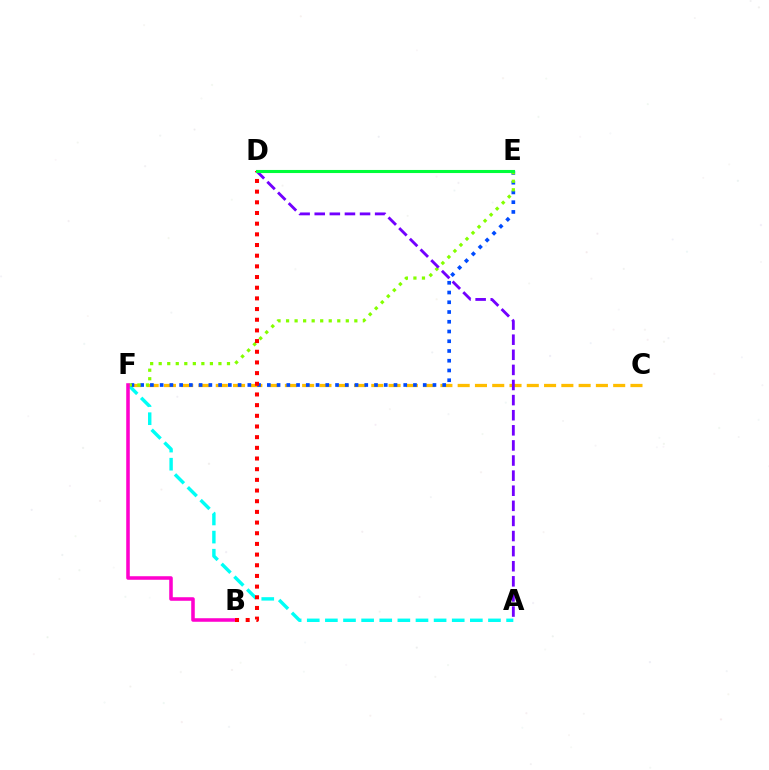{('C', 'F'): [{'color': '#ffbd00', 'line_style': 'dashed', 'thickness': 2.35}], ('A', 'F'): [{'color': '#00fff6', 'line_style': 'dashed', 'thickness': 2.46}], ('E', 'F'): [{'color': '#004bff', 'line_style': 'dotted', 'thickness': 2.65}, {'color': '#84ff00', 'line_style': 'dotted', 'thickness': 2.32}], ('B', 'F'): [{'color': '#ff00cf', 'line_style': 'solid', 'thickness': 2.55}], ('A', 'D'): [{'color': '#7200ff', 'line_style': 'dashed', 'thickness': 2.05}], ('B', 'D'): [{'color': '#ff0000', 'line_style': 'dotted', 'thickness': 2.9}], ('D', 'E'): [{'color': '#00ff39', 'line_style': 'solid', 'thickness': 2.22}]}